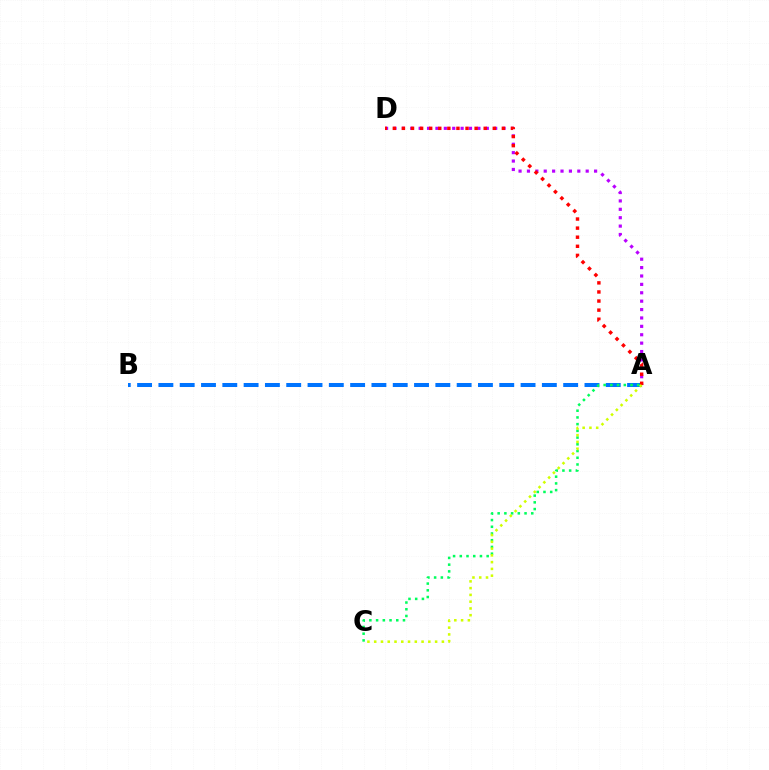{('A', 'D'): [{'color': '#b900ff', 'line_style': 'dotted', 'thickness': 2.28}, {'color': '#ff0000', 'line_style': 'dotted', 'thickness': 2.47}], ('A', 'B'): [{'color': '#0074ff', 'line_style': 'dashed', 'thickness': 2.89}], ('A', 'C'): [{'color': '#00ff5c', 'line_style': 'dotted', 'thickness': 1.83}, {'color': '#d1ff00', 'line_style': 'dotted', 'thickness': 1.84}]}